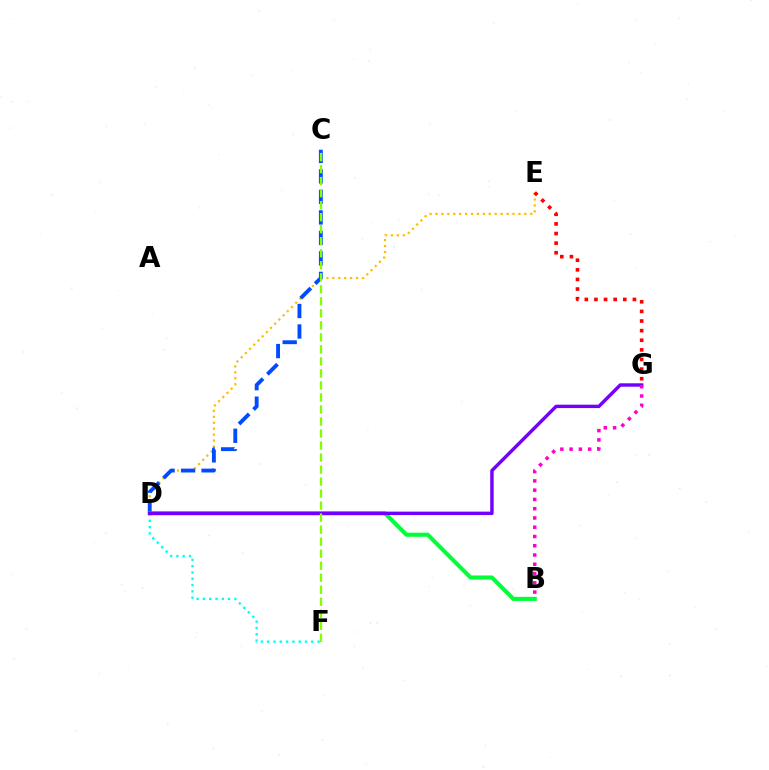{('D', 'E'): [{'color': '#ffbd00', 'line_style': 'dotted', 'thickness': 1.61}], ('E', 'G'): [{'color': '#ff0000', 'line_style': 'dotted', 'thickness': 2.61}], ('C', 'D'): [{'color': '#004bff', 'line_style': 'dashed', 'thickness': 2.78}], ('D', 'F'): [{'color': '#00fff6', 'line_style': 'dotted', 'thickness': 1.71}], ('B', 'D'): [{'color': '#00ff39', 'line_style': 'solid', 'thickness': 2.94}], ('D', 'G'): [{'color': '#7200ff', 'line_style': 'solid', 'thickness': 2.45}], ('C', 'F'): [{'color': '#84ff00', 'line_style': 'dashed', 'thickness': 1.63}], ('B', 'G'): [{'color': '#ff00cf', 'line_style': 'dotted', 'thickness': 2.52}]}